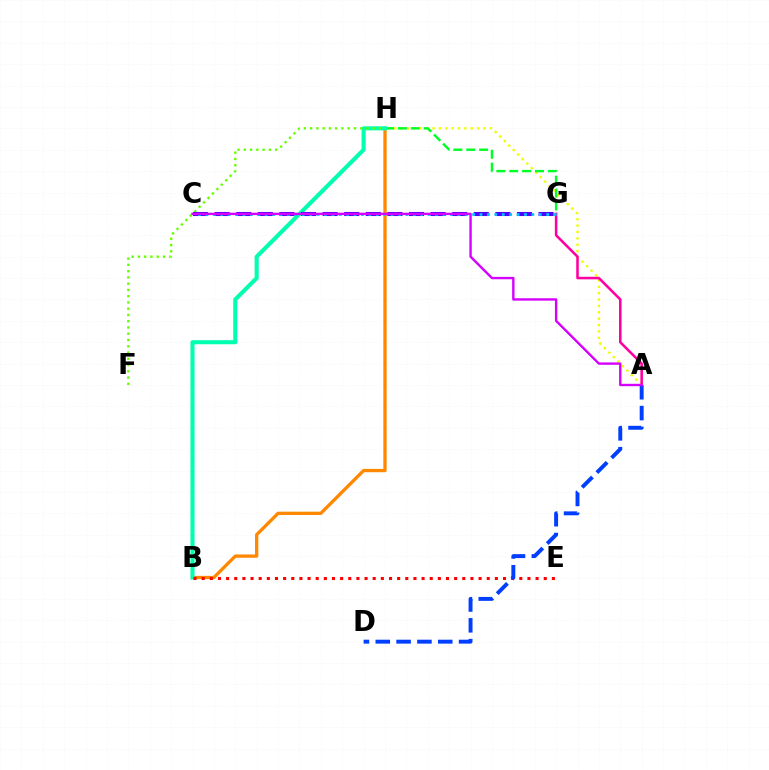{('A', 'H'): [{'color': '#eeff00', 'line_style': 'dotted', 'thickness': 1.73}], ('G', 'H'): [{'color': '#00ff27', 'line_style': 'dashed', 'thickness': 1.75}], ('A', 'G'): [{'color': '#ff00a0', 'line_style': 'solid', 'thickness': 1.84}], ('B', 'H'): [{'color': '#ff8800', 'line_style': 'solid', 'thickness': 2.38}, {'color': '#00ffaf', 'line_style': 'solid', 'thickness': 2.93}], ('B', 'E'): [{'color': '#ff0000', 'line_style': 'dotted', 'thickness': 2.21}], ('A', 'D'): [{'color': '#003fff', 'line_style': 'dashed', 'thickness': 2.83}], ('F', 'H'): [{'color': '#66ff00', 'line_style': 'dotted', 'thickness': 1.7}], ('C', 'G'): [{'color': '#4f00ff', 'line_style': 'dashed', 'thickness': 2.93}, {'color': '#00c7ff', 'line_style': 'dotted', 'thickness': 2.01}], ('A', 'C'): [{'color': '#d600ff', 'line_style': 'solid', 'thickness': 1.72}]}